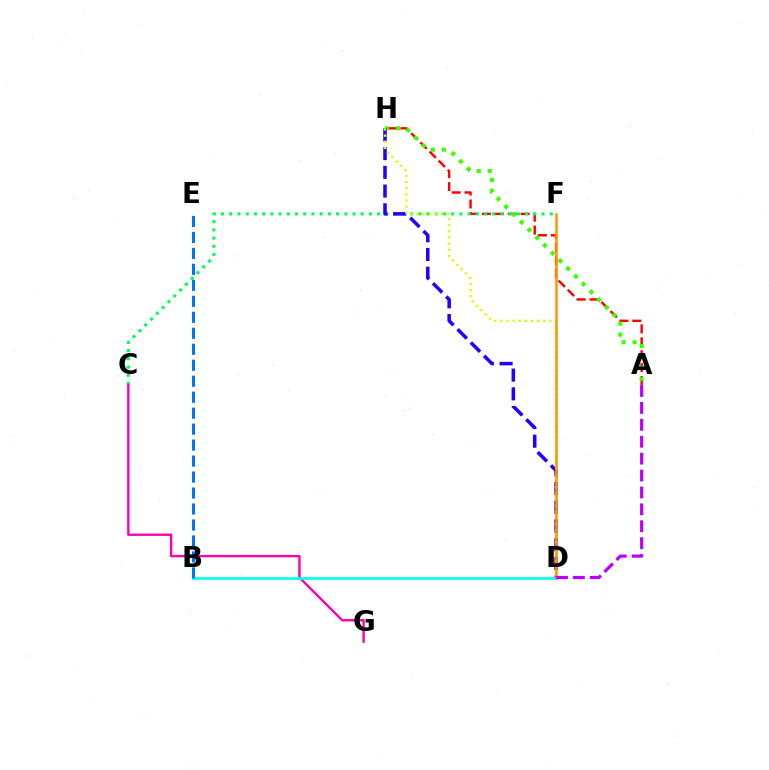{('A', 'H'): [{'color': '#ff0000', 'line_style': 'dashed', 'thickness': 1.75}, {'color': '#3dff00', 'line_style': 'dotted', 'thickness': 2.97}], ('C', 'F'): [{'color': '#00ff5c', 'line_style': 'dotted', 'thickness': 2.23}], ('D', 'H'): [{'color': '#2500ff', 'line_style': 'dashed', 'thickness': 2.54}, {'color': '#d1ff00', 'line_style': 'dotted', 'thickness': 1.67}], ('C', 'G'): [{'color': '#ff00ac', 'line_style': 'solid', 'thickness': 1.71}], ('B', 'D'): [{'color': '#00fff6', 'line_style': 'solid', 'thickness': 1.9}], ('D', 'F'): [{'color': '#ff9400', 'line_style': 'solid', 'thickness': 1.81}], ('A', 'D'): [{'color': '#b900ff', 'line_style': 'dashed', 'thickness': 2.3}], ('B', 'E'): [{'color': '#0074ff', 'line_style': 'dashed', 'thickness': 2.17}]}